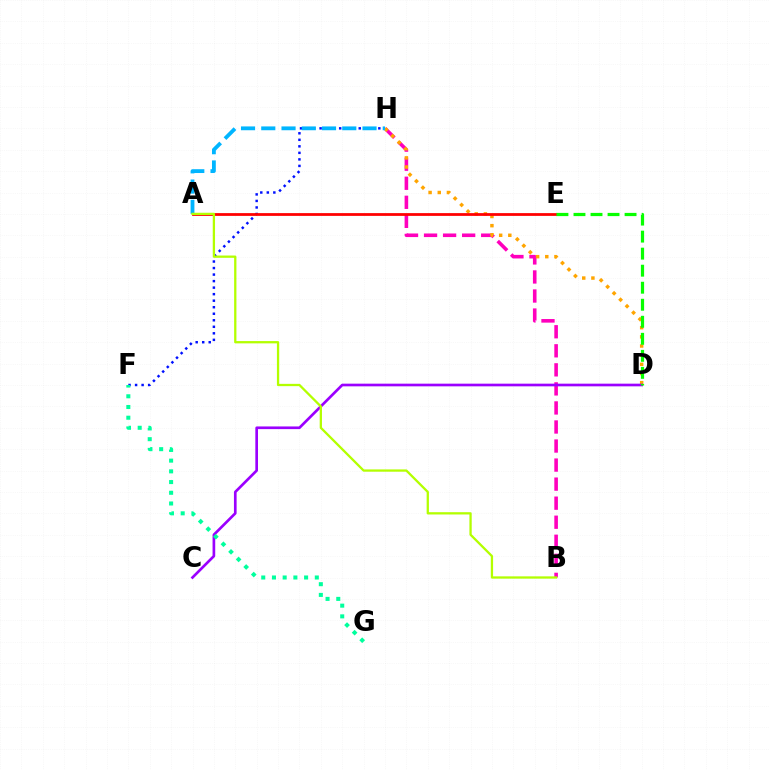{('F', 'H'): [{'color': '#0010ff', 'line_style': 'dotted', 'thickness': 1.77}], ('B', 'H'): [{'color': '#ff00bd', 'line_style': 'dashed', 'thickness': 2.59}], ('D', 'H'): [{'color': '#ffa500', 'line_style': 'dotted', 'thickness': 2.49}], ('A', 'E'): [{'color': '#ff0000', 'line_style': 'solid', 'thickness': 1.99}], ('A', 'H'): [{'color': '#00b5ff', 'line_style': 'dashed', 'thickness': 2.75}], ('C', 'D'): [{'color': '#9b00ff', 'line_style': 'solid', 'thickness': 1.92}], ('A', 'B'): [{'color': '#b3ff00', 'line_style': 'solid', 'thickness': 1.65}], ('F', 'G'): [{'color': '#00ff9d', 'line_style': 'dotted', 'thickness': 2.91}], ('D', 'E'): [{'color': '#08ff00', 'line_style': 'dashed', 'thickness': 2.31}]}